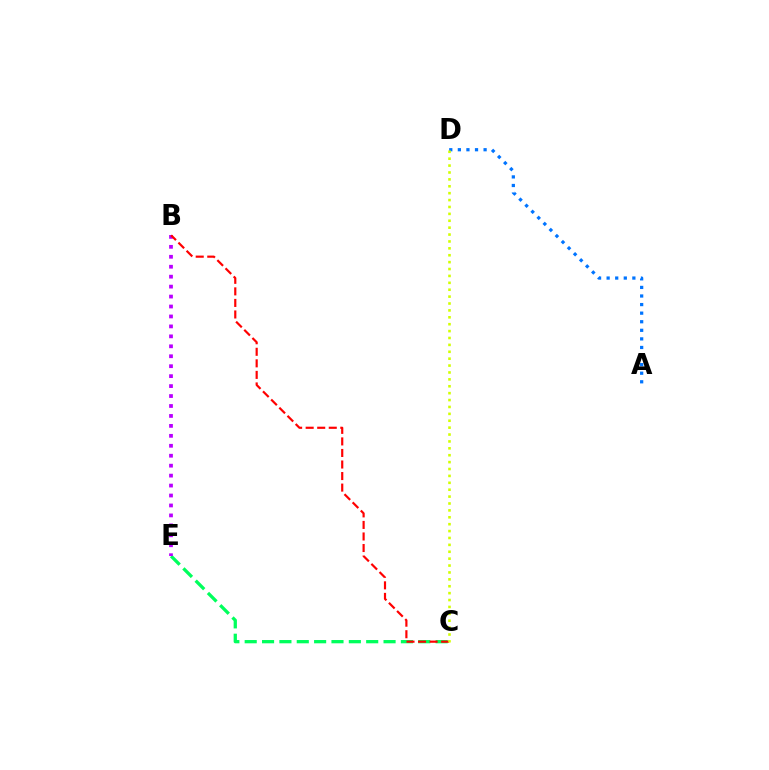{('C', 'E'): [{'color': '#00ff5c', 'line_style': 'dashed', 'thickness': 2.36}], ('B', 'E'): [{'color': '#b900ff', 'line_style': 'dotted', 'thickness': 2.7}], ('B', 'C'): [{'color': '#ff0000', 'line_style': 'dashed', 'thickness': 1.57}], ('A', 'D'): [{'color': '#0074ff', 'line_style': 'dotted', 'thickness': 2.33}], ('C', 'D'): [{'color': '#d1ff00', 'line_style': 'dotted', 'thickness': 1.87}]}